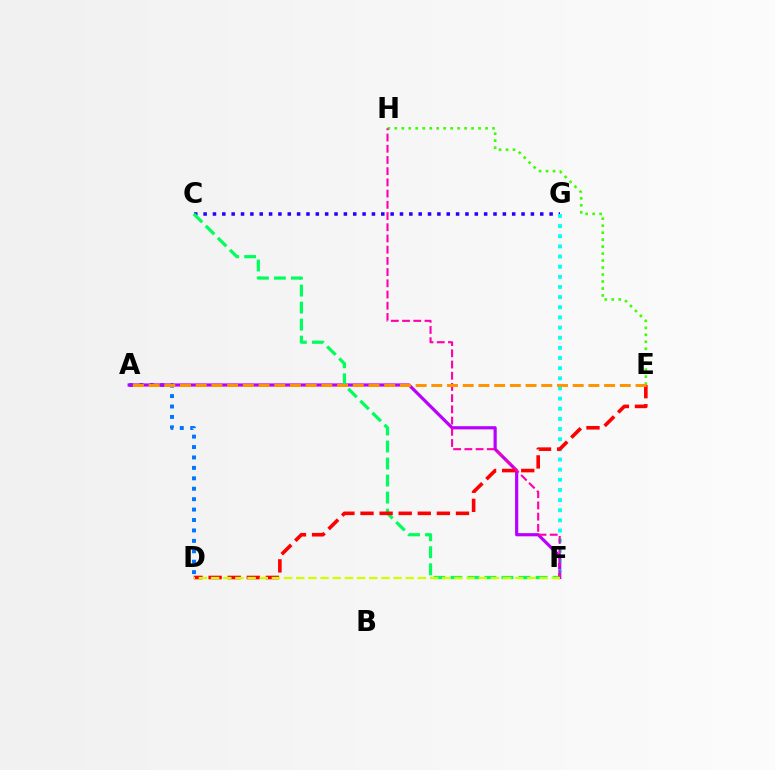{('A', 'D'): [{'color': '#0074ff', 'line_style': 'dotted', 'thickness': 2.83}], ('C', 'G'): [{'color': '#2500ff', 'line_style': 'dotted', 'thickness': 2.54}], ('A', 'F'): [{'color': '#b900ff', 'line_style': 'solid', 'thickness': 2.29}], ('E', 'H'): [{'color': '#3dff00', 'line_style': 'dotted', 'thickness': 1.9}], ('C', 'F'): [{'color': '#00ff5c', 'line_style': 'dashed', 'thickness': 2.31}], ('F', 'G'): [{'color': '#00fff6', 'line_style': 'dotted', 'thickness': 2.76}], ('D', 'E'): [{'color': '#ff0000', 'line_style': 'dashed', 'thickness': 2.59}], ('F', 'H'): [{'color': '#ff00ac', 'line_style': 'dashed', 'thickness': 1.52}], ('A', 'E'): [{'color': '#ff9400', 'line_style': 'dashed', 'thickness': 2.13}], ('D', 'F'): [{'color': '#d1ff00', 'line_style': 'dashed', 'thickness': 1.65}]}